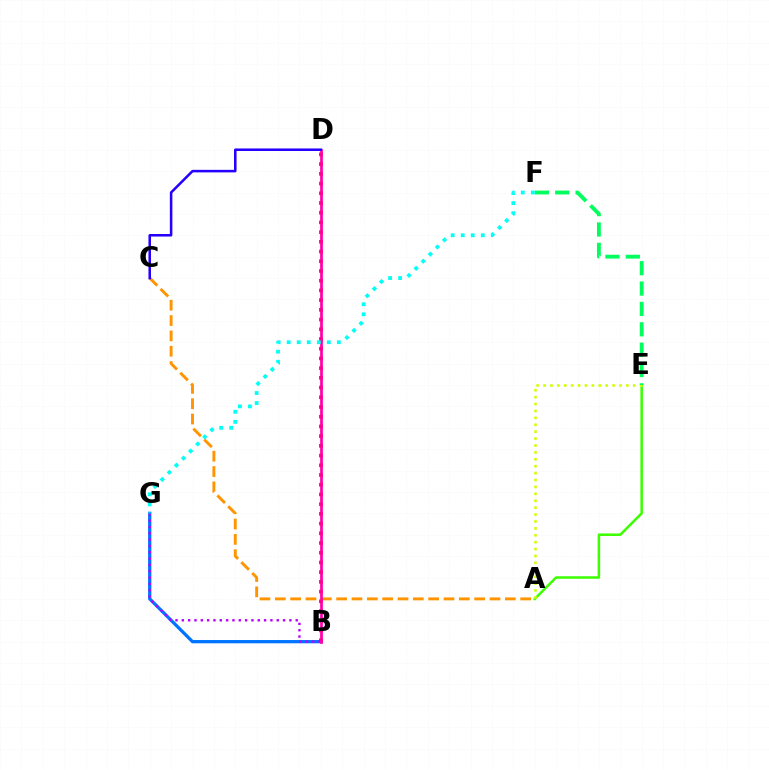{('B', 'G'): [{'color': '#0074ff', 'line_style': 'solid', 'thickness': 2.35}, {'color': '#b900ff', 'line_style': 'dotted', 'thickness': 1.72}], ('B', 'D'): [{'color': '#ff0000', 'line_style': 'dotted', 'thickness': 2.64}, {'color': '#ff00ac', 'line_style': 'solid', 'thickness': 1.95}], ('A', 'E'): [{'color': '#3dff00', 'line_style': 'solid', 'thickness': 1.82}, {'color': '#d1ff00', 'line_style': 'dotted', 'thickness': 1.88}], ('A', 'C'): [{'color': '#ff9400', 'line_style': 'dashed', 'thickness': 2.08}], ('C', 'D'): [{'color': '#2500ff', 'line_style': 'solid', 'thickness': 1.83}], ('E', 'F'): [{'color': '#00ff5c', 'line_style': 'dashed', 'thickness': 2.77}], ('F', 'G'): [{'color': '#00fff6', 'line_style': 'dotted', 'thickness': 2.73}]}